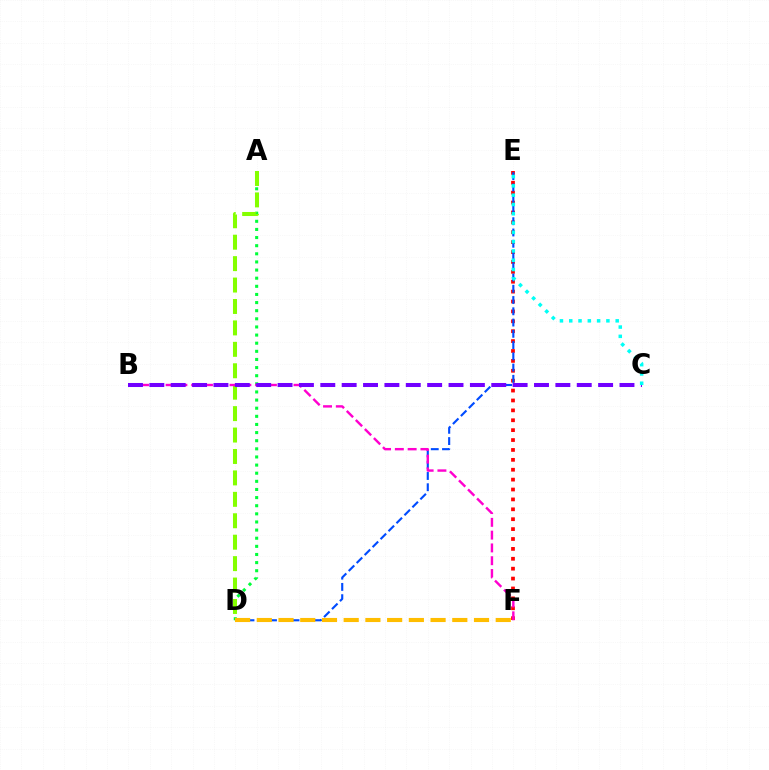{('E', 'F'): [{'color': '#ff0000', 'line_style': 'dotted', 'thickness': 2.69}], ('D', 'E'): [{'color': '#004bff', 'line_style': 'dashed', 'thickness': 1.53}], ('A', 'D'): [{'color': '#00ff39', 'line_style': 'dotted', 'thickness': 2.21}, {'color': '#84ff00', 'line_style': 'dashed', 'thickness': 2.91}], ('D', 'F'): [{'color': '#ffbd00', 'line_style': 'dashed', 'thickness': 2.95}], ('B', 'F'): [{'color': '#ff00cf', 'line_style': 'dashed', 'thickness': 1.74}], ('B', 'C'): [{'color': '#7200ff', 'line_style': 'dashed', 'thickness': 2.9}], ('C', 'E'): [{'color': '#00fff6', 'line_style': 'dotted', 'thickness': 2.52}]}